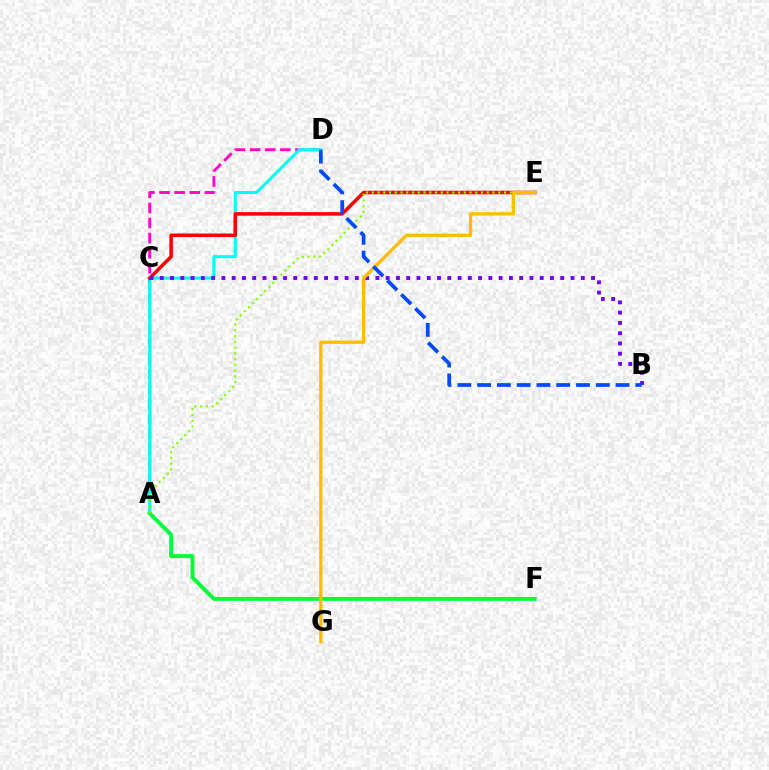{('A', 'D'): [{'color': '#ff00cf', 'line_style': 'dashed', 'thickness': 2.05}, {'color': '#00fff6', 'line_style': 'solid', 'thickness': 2.19}], ('C', 'E'): [{'color': '#ff0000', 'line_style': 'solid', 'thickness': 2.55}], ('A', 'F'): [{'color': '#00ff39', 'line_style': 'solid', 'thickness': 2.8}], ('A', 'E'): [{'color': '#84ff00', 'line_style': 'dotted', 'thickness': 1.56}], ('B', 'C'): [{'color': '#7200ff', 'line_style': 'dotted', 'thickness': 2.79}], ('E', 'G'): [{'color': '#ffbd00', 'line_style': 'solid', 'thickness': 2.38}], ('B', 'D'): [{'color': '#004bff', 'line_style': 'dashed', 'thickness': 2.69}]}